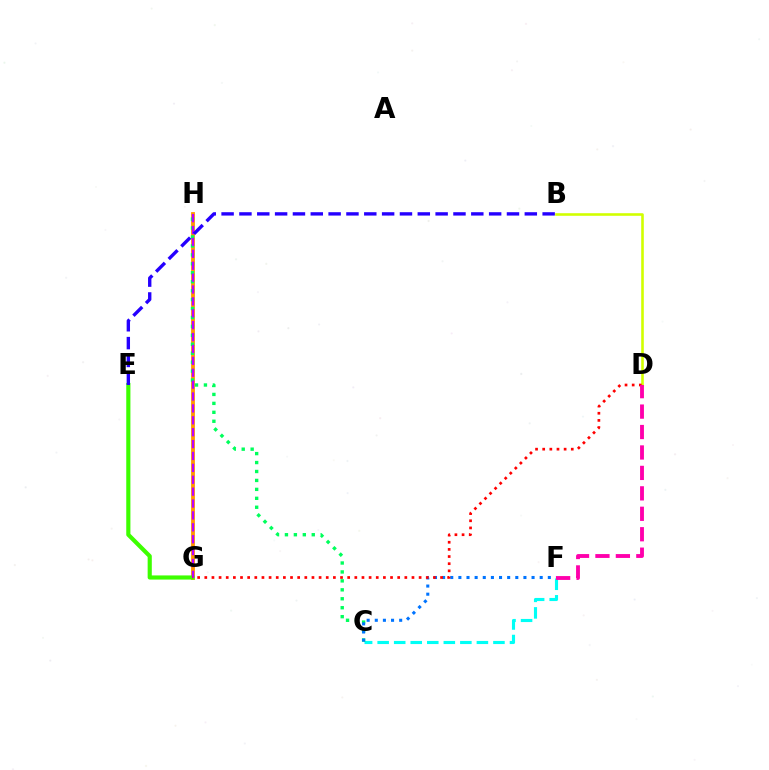{('G', 'H'): [{'color': '#ff9400', 'line_style': 'solid', 'thickness': 2.73}, {'color': '#b900ff', 'line_style': 'dashed', 'thickness': 1.62}], ('E', 'G'): [{'color': '#3dff00', 'line_style': 'solid', 'thickness': 2.99}], ('C', 'F'): [{'color': '#00fff6', 'line_style': 'dashed', 'thickness': 2.25}, {'color': '#0074ff', 'line_style': 'dotted', 'thickness': 2.21}], ('C', 'H'): [{'color': '#00ff5c', 'line_style': 'dotted', 'thickness': 2.43}], ('B', 'E'): [{'color': '#2500ff', 'line_style': 'dashed', 'thickness': 2.42}], ('B', 'D'): [{'color': '#d1ff00', 'line_style': 'solid', 'thickness': 1.87}], ('D', 'G'): [{'color': '#ff0000', 'line_style': 'dotted', 'thickness': 1.94}], ('D', 'F'): [{'color': '#ff00ac', 'line_style': 'dashed', 'thickness': 2.78}]}